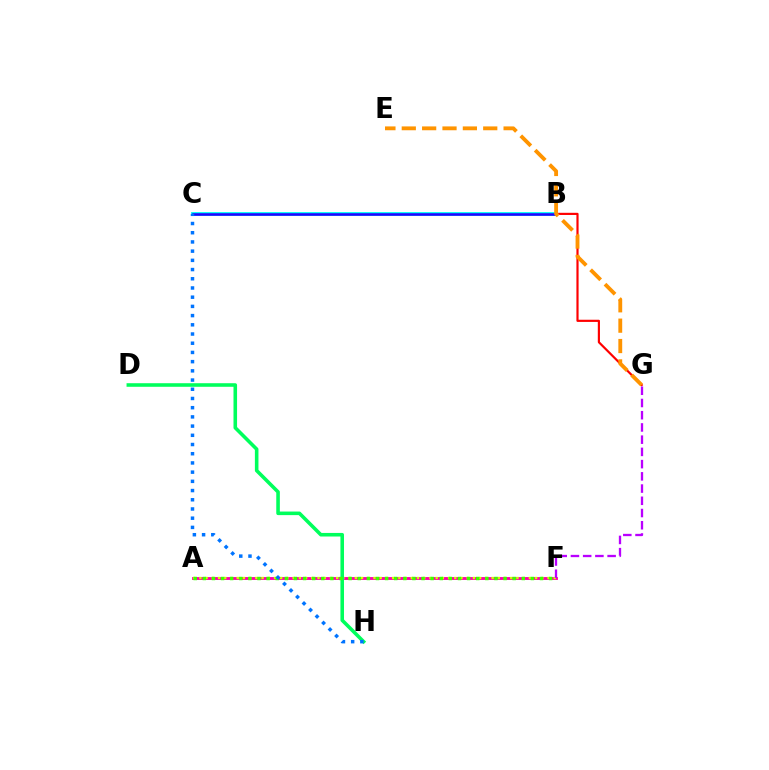{('A', 'F'): [{'color': '#ff00ac', 'line_style': 'solid', 'thickness': 2.07}, {'color': '#d1ff00', 'line_style': 'dotted', 'thickness': 1.69}, {'color': '#3dff00', 'line_style': 'dotted', 'thickness': 2.48}], ('B', 'C'): [{'color': '#00fff6', 'line_style': 'solid', 'thickness': 2.78}, {'color': '#2500ff', 'line_style': 'solid', 'thickness': 1.83}], ('B', 'G'): [{'color': '#ff0000', 'line_style': 'solid', 'thickness': 1.57}], ('D', 'H'): [{'color': '#00ff5c', 'line_style': 'solid', 'thickness': 2.57}], ('C', 'H'): [{'color': '#0074ff', 'line_style': 'dotted', 'thickness': 2.5}], ('E', 'G'): [{'color': '#ff9400', 'line_style': 'dashed', 'thickness': 2.77}], ('F', 'G'): [{'color': '#b900ff', 'line_style': 'dashed', 'thickness': 1.66}]}